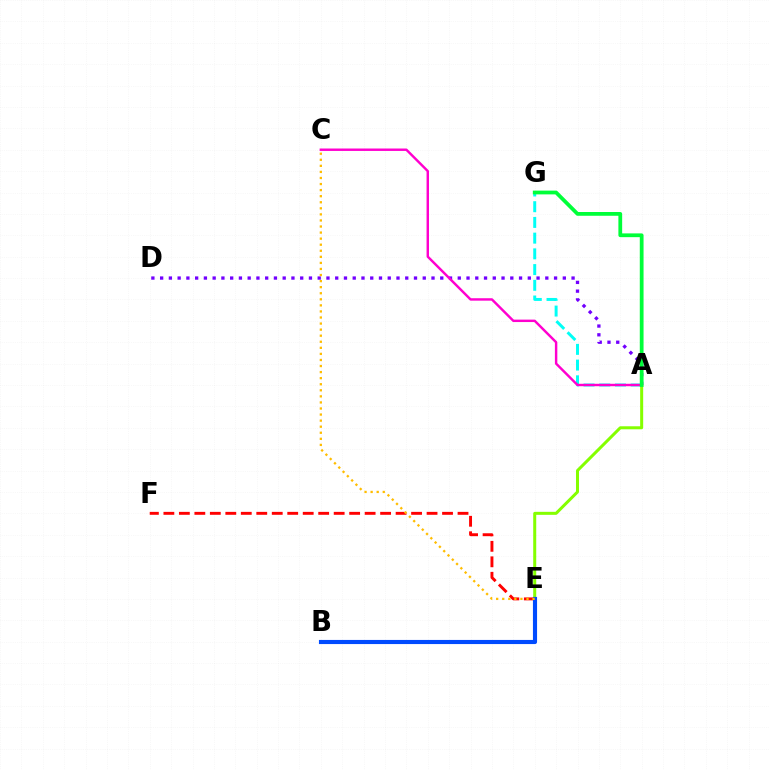{('E', 'F'): [{'color': '#ff0000', 'line_style': 'dashed', 'thickness': 2.1}], ('A', 'G'): [{'color': '#00fff6', 'line_style': 'dashed', 'thickness': 2.14}, {'color': '#00ff39', 'line_style': 'solid', 'thickness': 2.71}], ('A', 'E'): [{'color': '#84ff00', 'line_style': 'solid', 'thickness': 2.17}], ('A', 'D'): [{'color': '#7200ff', 'line_style': 'dotted', 'thickness': 2.38}], ('B', 'E'): [{'color': '#004bff', 'line_style': 'solid', 'thickness': 2.97}], ('A', 'C'): [{'color': '#ff00cf', 'line_style': 'solid', 'thickness': 1.76}], ('C', 'E'): [{'color': '#ffbd00', 'line_style': 'dotted', 'thickness': 1.65}]}